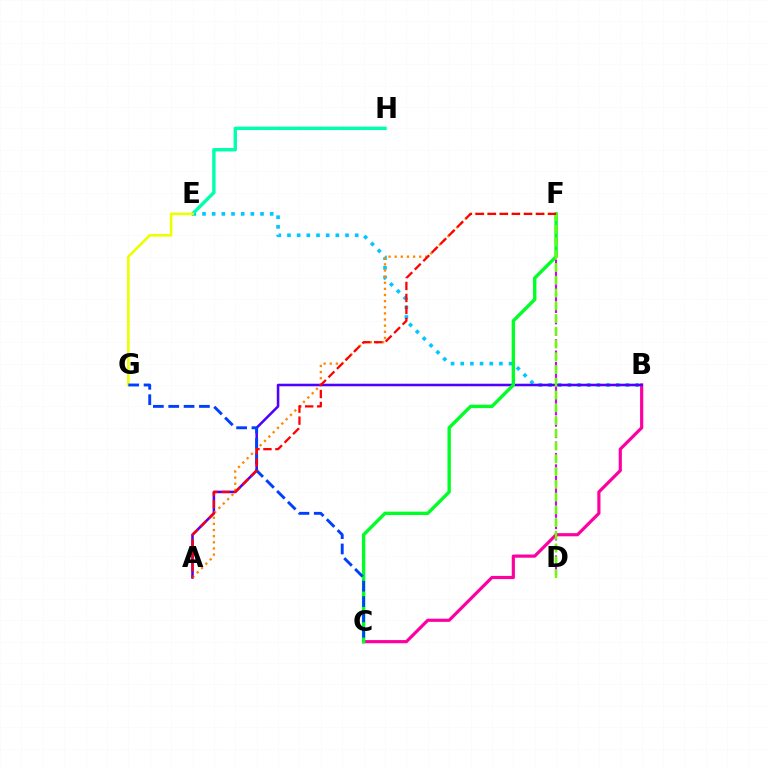{('B', 'E'): [{'color': '#00c7ff', 'line_style': 'dotted', 'thickness': 2.63}], ('E', 'H'): [{'color': '#00ffaf', 'line_style': 'solid', 'thickness': 2.46}], ('B', 'C'): [{'color': '#ff00a0', 'line_style': 'solid', 'thickness': 2.29}], ('A', 'B'): [{'color': '#4f00ff', 'line_style': 'solid', 'thickness': 1.84}], ('D', 'F'): [{'color': '#d600ff', 'line_style': 'dashed', 'thickness': 1.55}, {'color': '#66ff00', 'line_style': 'dashed', 'thickness': 1.73}], ('E', 'G'): [{'color': '#eeff00', 'line_style': 'solid', 'thickness': 1.89}], ('C', 'F'): [{'color': '#00ff27', 'line_style': 'solid', 'thickness': 2.43}], ('A', 'F'): [{'color': '#ff8800', 'line_style': 'dotted', 'thickness': 1.67}, {'color': '#ff0000', 'line_style': 'dashed', 'thickness': 1.63}], ('C', 'G'): [{'color': '#003fff', 'line_style': 'dashed', 'thickness': 2.09}]}